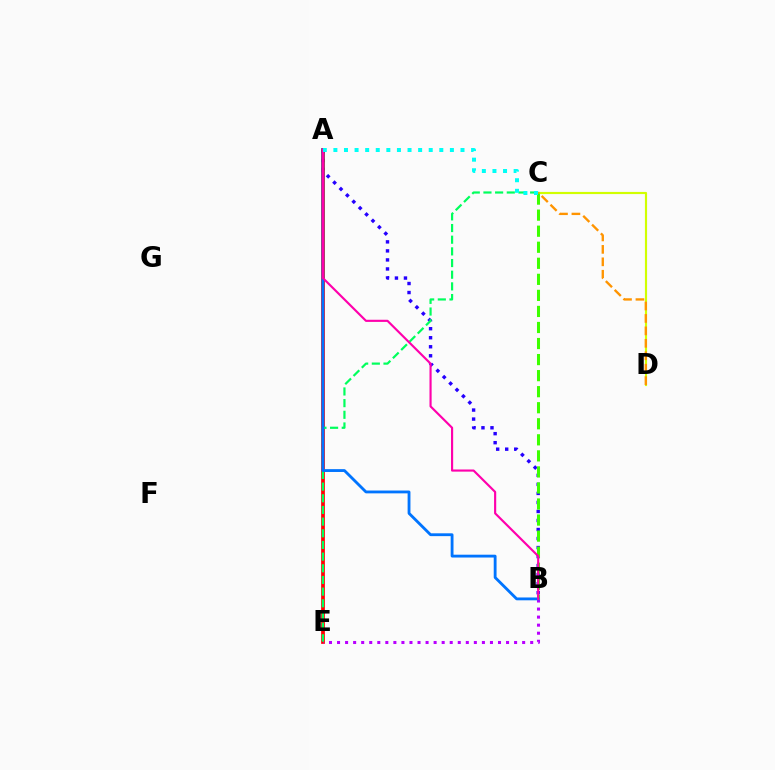{('C', 'D'): [{'color': '#d1ff00', 'line_style': 'solid', 'thickness': 1.56}, {'color': '#ff9400', 'line_style': 'dashed', 'thickness': 1.69}], ('A', 'B'): [{'color': '#2500ff', 'line_style': 'dotted', 'thickness': 2.45}, {'color': '#0074ff', 'line_style': 'solid', 'thickness': 2.04}, {'color': '#ff00ac', 'line_style': 'solid', 'thickness': 1.54}], ('B', 'C'): [{'color': '#3dff00', 'line_style': 'dashed', 'thickness': 2.18}], ('A', 'E'): [{'color': '#ff0000', 'line_style': 'solid', 'thickness': 2.68}], ('B', 'E'): [{'color': '#b900ff', 'line_style': 'dotted', 'thickness': 2.19}], ('C', 'E'): [{'color': '#00ff5c', 'line_style': 'dashed', 'thickness': 1.59}], ('A', 'C'): [{'color': '#00fff6', 'line_style': 'dotted', 'thickness': 2.88}]}